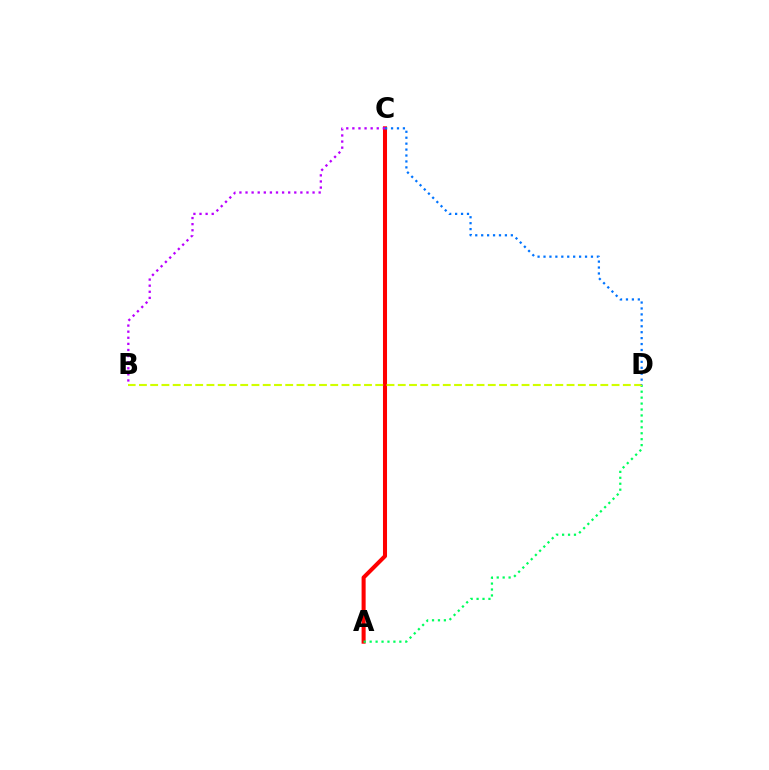{('A', 'C'): [{'color': '#ff0000', 'line_style': 'solid', 'thickness': 2.91}], ('B', 'C'): [{'color': '#b900ff', 'line_style': 'dotted', 'thickness': 1.66}], ('A', 'D'): [{'color': '#00ff5c', 'line_style': 'dotted', 'thickness': 1.61}], ('B', 'D'): [{'color': '#d1ff00', 'line_style': 'dashed', 'thickness': 1.53}], ('C', 'D'): [{'color': '#0074ff', 'line_style': 'dotted', 'thickness': 1.61}]}